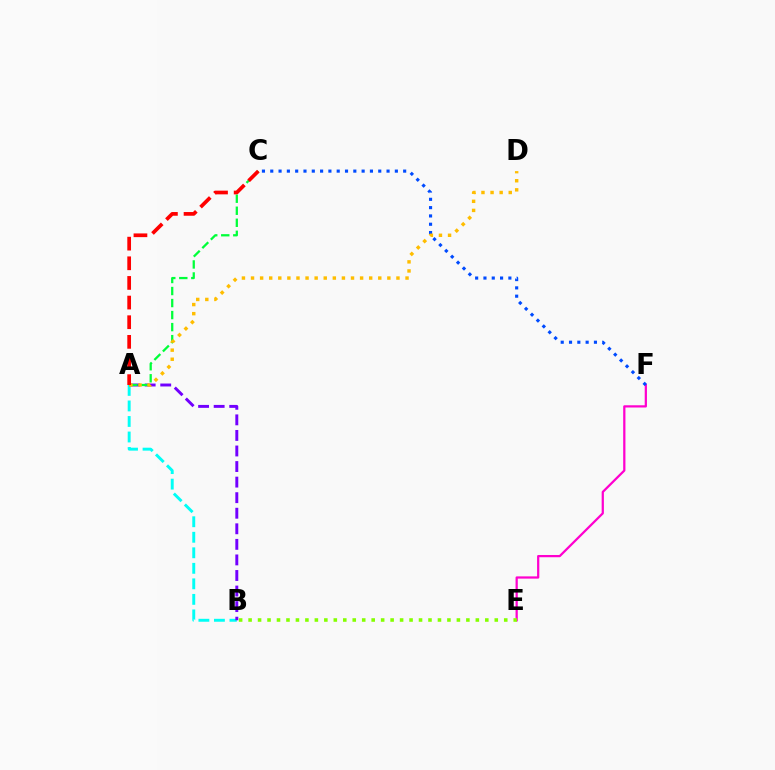{('E', 'F'): [{'color': '#ff00cf', 'line_style': 'solid', 'thickness': 1.61}], ('B', 'E'): [{'color': '#84ff00', 'line_style': 'dotted', 'thickness': 2.57}], ('A', 'B'): [{'color': '#00fff6', 'line_style': 'dashed', 'thickness': 2.11}, {'color': '#7200ff', 'line_style': 'dashed', 'thickness': 2.11}], ('C', 'F'): [{'color': '#004bff', 'line_style': 'dotted', 'thickness': 2.26}], ('A', 'C'): [{'color': '#00ff39', 'line_style': 'dashed', 'thickness': 1.63}, {'color': '#ff0000', 'line_style': 'dashed', 'thickness': 2.67}], ('A', 'D'): [{'color': '#ffbd00', 'line_style': 'dotted', 'thickness': 2.47}]}